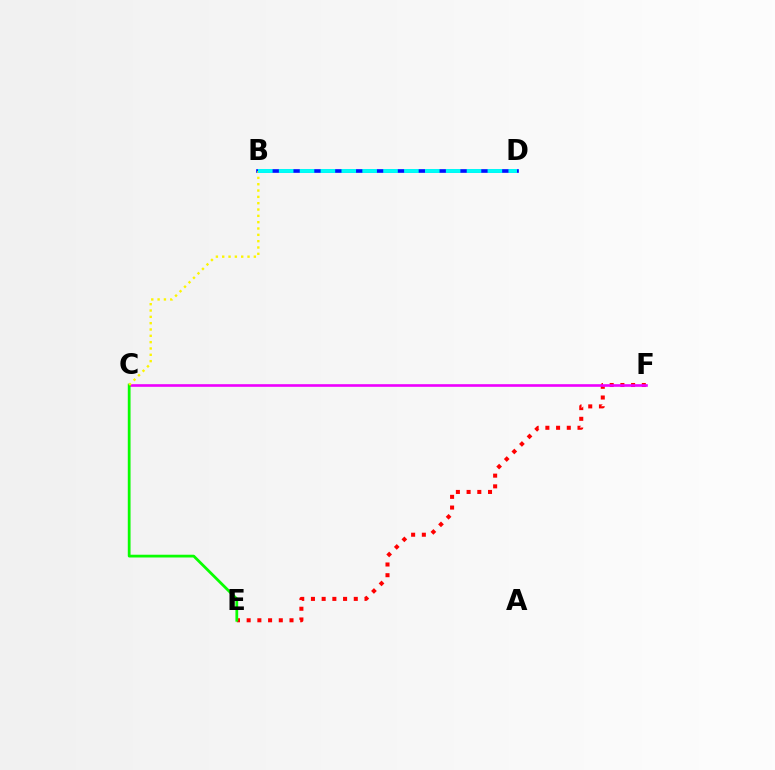{('E', 'F'): [{'color': '#ff0000', 'line_style': 'dotted', 'thickness': 2.91}], ('C', 'F'): [{'color': '#ee00ff', 'line_style': 'solid', 'thickness': 1.9}], ('C', 'E'): [{'color': '#08ff00', 'line_style': 'solid', 'thickness': 1.99}], ('B', 'D'): [{'color': '#0010ff', 'line_style': 'solid', 'thickness': 2.64}, {'color': '#00fff6', 'line_style': 'dashed', 'thickness': 2.84}], ('B', 'C'): [{'color': '#fcf500', 'line_style': 'dotted', 'thickness': 1.72}]}